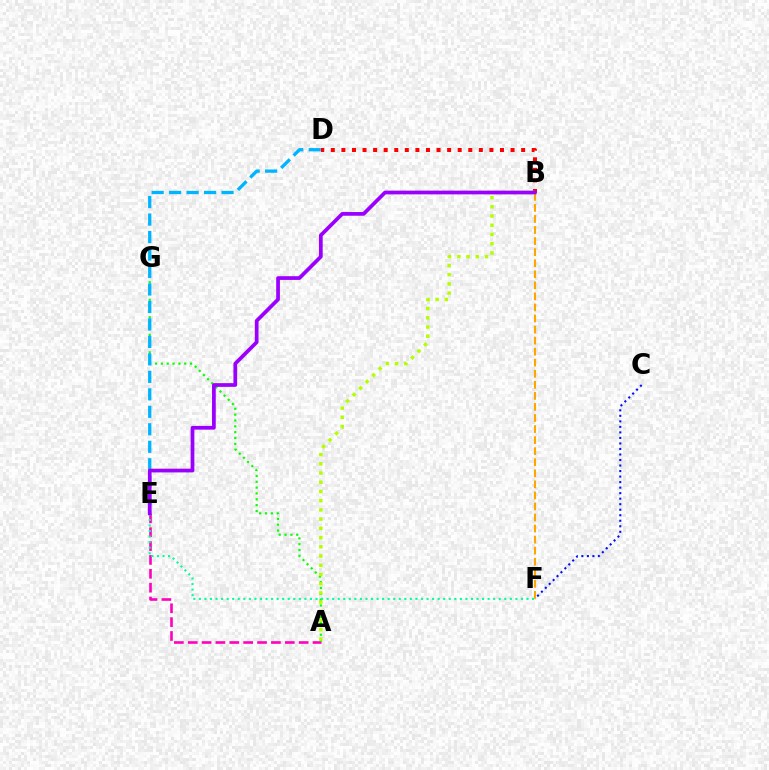{('A', 'E'): [{'color': '#ff00bd', 'line_style': 'dashed', 'thickness': 1.88}], ('A', 'G'): [{'color': '#08ff00', 'line_style': 'dotted', 'thickness': 1.59}], ('C', 'F'): [{'color': '#0010ff', 'line_style': 'dotted', 'thickness': 1.5}], ('B', 'D'): [{'color': '#ff0000', 'line_style': 'dotted', 'thickness': 2.87}], ('B', 'F'): [{'color': '#ffa500', 'line_style': 'dashed', 'thickness': 1.5}], ('A', 'B'): [{'color': '#b3ff00', 'line_style': 'dotted', 'thickness': 2.51}], ('E', 'F'): [{'color': '#00ff9d', 'line_style': 'dotted', 'thickness': 1.51}], ('D', 'E'): [{'color': '#00b5ff', 'line_style': 'dashed', 'thickness': 2.37}], ('B', 'E'): [{'color': '#9b00ff', 'line_style': 'solid', 'thickness': 2.68}]}